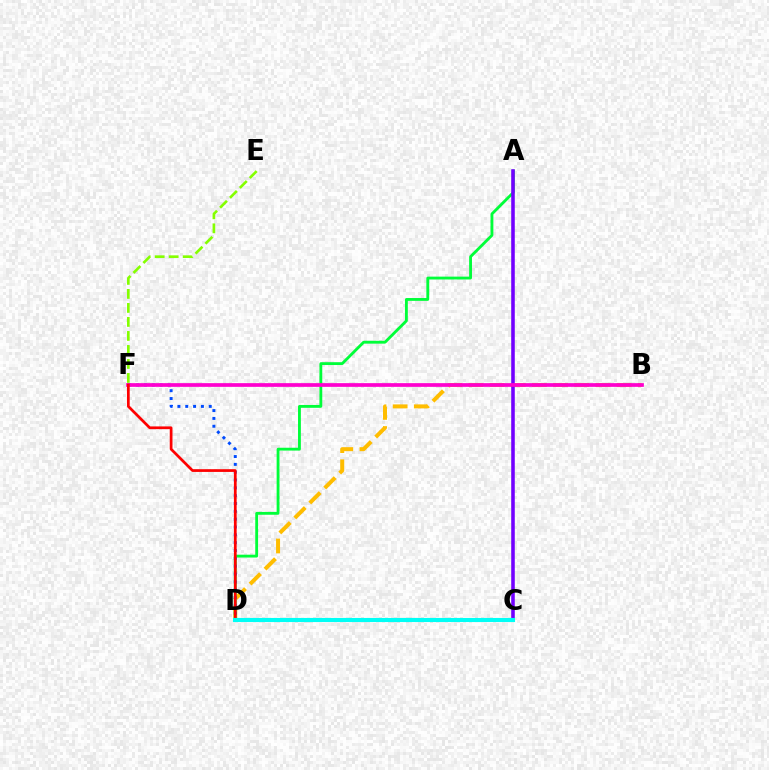{('B', 'D'): [{'color': '#ffbd00', 'line_style': 'dashed', 'thickness': 2.87}], ('A', 'D'): [{'color': '#00ff39', 'line_style': 'solid', 'thickness': 2.05}], ('A', 'C'): [{'color': '#7200ff', 'line_style': 'solid', 'thickness': 2.56}], ('D', 'F'): [{'color': '#004bff', 'line_style': 'dotted', 'thickness': 2.13}, {'color': '#ff0000', 'line_style': 'solid', 'thickness': 1.97}], ('B', 'F'): [{'color': '#ff00cf', 'line_style': 'solid', 'thickness': 2.66}], ('E', 'F'): [{'color': '#84ff00', 'line_style': 'dashed', 'thickness': 1.9}], ('C', 'D'): [{'color': '#00fff6', 'line_style': 'solid', 'thickness': 2.96}]}